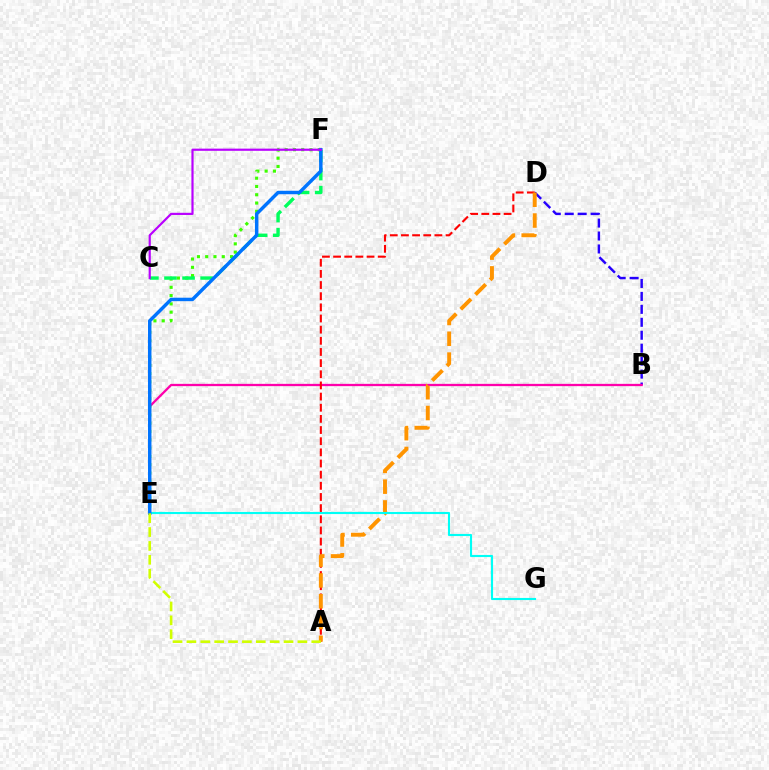{('B', 'D'): [{'color': '#2500ff', 'line_style': 'dashed', 'thickness': 1.76}], ('B', 'E'): [{'color': '#ff00ac', 'line_style': 'solid', 'thickness': 1.65}], ('E', 'F'): [{'color': '#3dff00', 'line_style': 'dotted', 'thickness': 2.25}, {'color': '#0074ff', 'line_style': 'solid', 'thickness': 2.49}], ('A', 'D'): [{'color': '#ff0000', 'line_style': 'dashed', 'thickness': 1.52}, {'color': '#ff9400', 'line_style': 'dashed', 'thickness': 2.82}], ('C', 'F'): [{'color': '#00ff5c', 'line_style': 'dashed', 'thickness': 2.45}, {'color': '#b900ff', 'line_style': 'solid', 'thickness': 1.57}], ('E', 'G'): [{'color': '#00fff6', 'line_style': 'solid', 'thickness': 1.53}], ('A', 'E'): [{'color': '#d1ff00', 'line_style': 'dashed', 'thickness': 1.88}]}